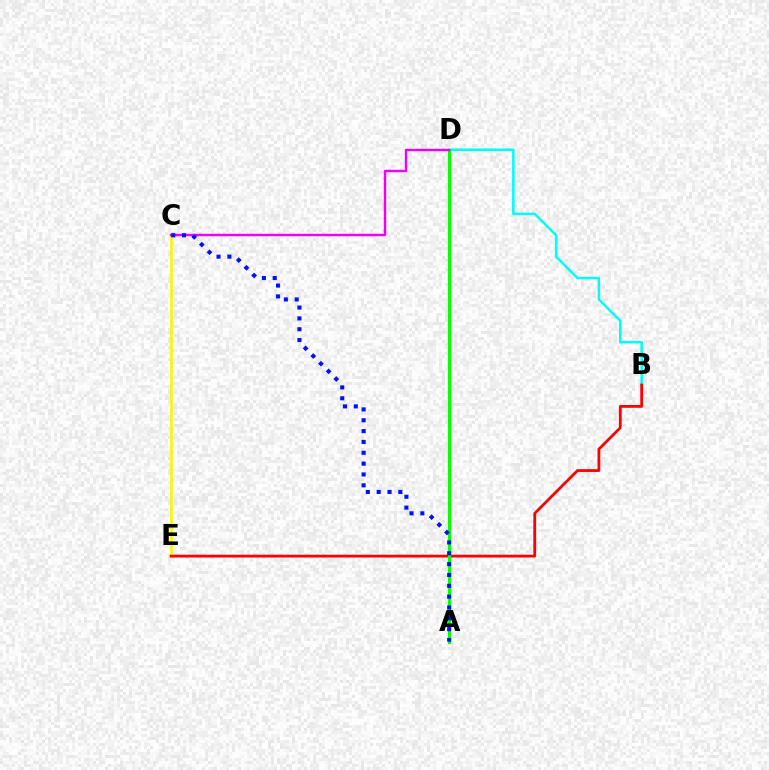{('B', 'D'): [{'color': '#00fff6', 'line_style': 'solid', 'thickness': 1.82}], ('C', 'E'): [{'color': '#fcf500', 'line_style': 'solid', 'thickness': 1.87}], ('B', 'E'): [{'color': '#ff0000', 'line_style': 'solid', 'thickness': 2.01}], ('A', 'D'): [{'color': '#08ff00', 'line_style': 'solid', 'thickness': 2.23}], ('C', 'D'): [{'color': '#ee00ff', 'line_style': 'solid', 'thickness': 1.75}], ('A', 'C'): [{'color': '#0010ff', 'line_style': 'dotted', 'thickness': 2.95}]}